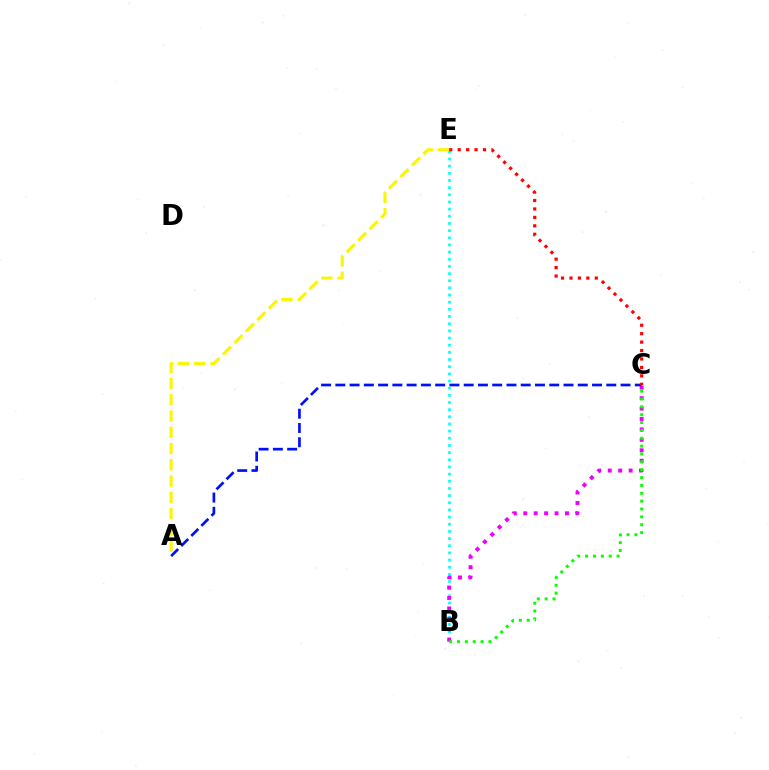{('B', 'E'): [{'color': '#00fff6', 'line_style': 'dotted', 'thickness': 1.95}], ('B', 'C'): [{'color': '#ee00ff', 'line_style': 'dotted', 'thickness': 2.83}, {'color': '#08ff00', 'line_style': 'dotted', 'thickness': 2.14}], ('A', 'C'): [{'color': '#0010ff', 'line_style': 'dashed', 'thickness': 1.94}], ('A', 'E'): [{'color': '#fcf500', 'line_style': 'dashed', 'thickness': 2.21}], ('C', 'E'): [{'color': '#ff0000', 'line_style': 'dotted', 'thickness': 2.29}]}